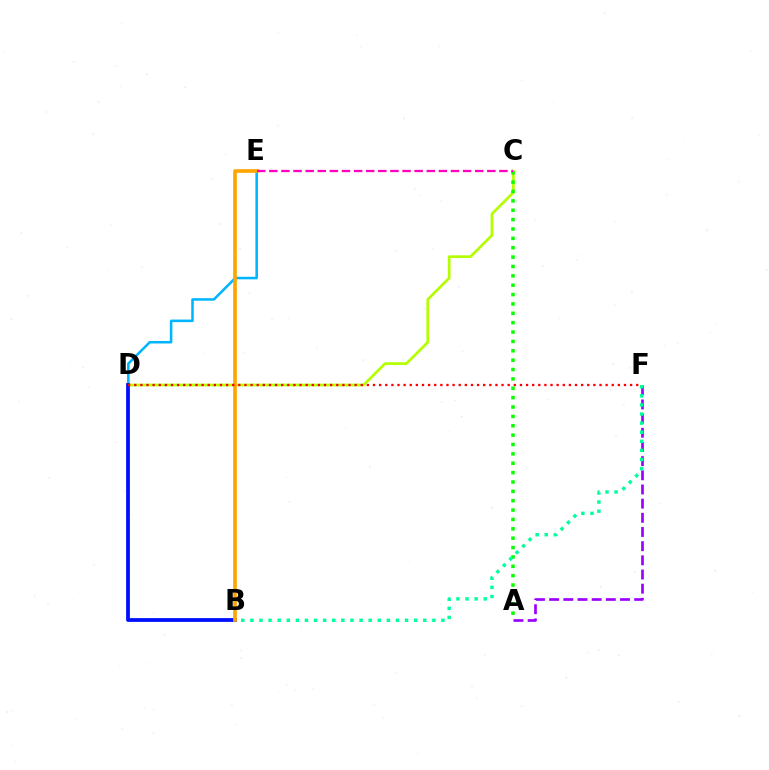{('D', 'E'): [{'color': '#00b5ff', 'line_style': 'solid', 'thickness': 1.82}], ('C', 'D'): [{'color': '#b3ff00', 'line_style': 'solid', 'thickness': 1.95}], ('B', 'D'): [{'color': '#0010ff', 'line_style': 'solid', 'thickness': 2.73}], ('A', 'C'): [{'color': '#08ff00', 'line_style': 'dotted', 'thickness': 2.55}], ('A', 'F'): [{'color': '#9b00ff', 'line_style': 'dashed', 'thickness': 1.93}], ('B', 'F'): [{'color': '#00ff9d', 'line_style': 'dotted', 'thickness': 2.47}], ('B', 'E'): [{'color': '#ffa500', 'line_style': 'solid', 'thickness': 2.63}], ('C', 'E'): [{'color': '#ff00bd', 'line_style': 'dashed', 'thickness': 1.65}], ('D', 'F'): [{'color': '#ff0000', 'line_style': 'dotted', 'thickness': 1.66}]}